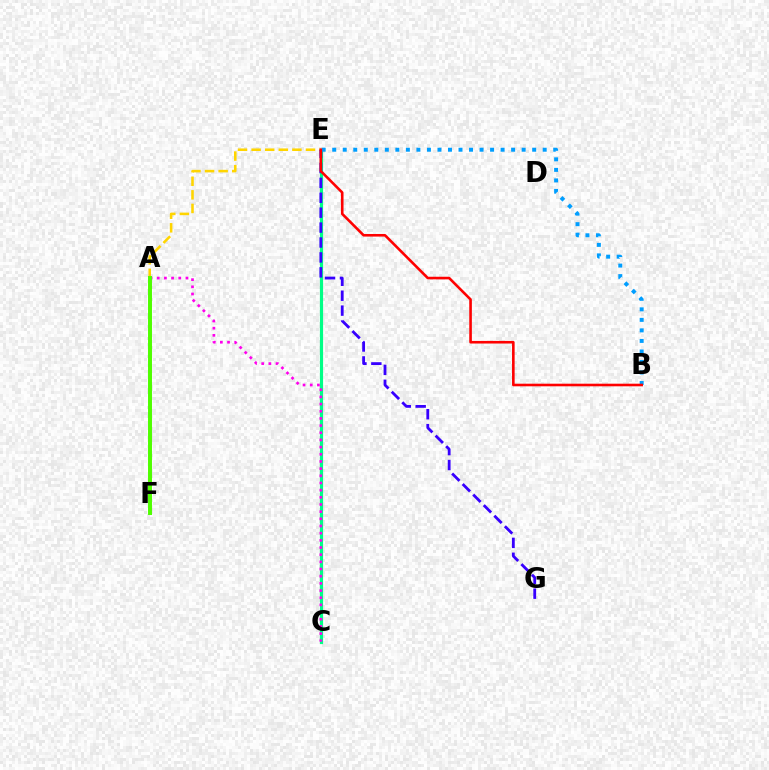{('C', 'E'): [{'color': '#00ff86', 'line_style': 'solid', 'thickness': 2.29}], ('A', 'C'): [{'color': '#ff00ed', 'line_style': 'dotted', 'thickness': 1.95}], ('A', 'E'): [{'color': '#ffd500', 'line_style': 'dashed', 'thickness': 1.85}], ('E', 'G'): [{'color': '#3700ff', 'line_style': 'dashed', 'thickness': 2.03}], ('B', 'E'): [{'color': '#009eff', 'line_style': 'dotted', 'thickness': 2.86}, {'color': '#ff0000', 'line_style': 'solid', 'thickness': 1.87}], ('A', 'F'): [{'color': '#4fff00', 'line_style': 'solid', 'thickness': 2.84}]}